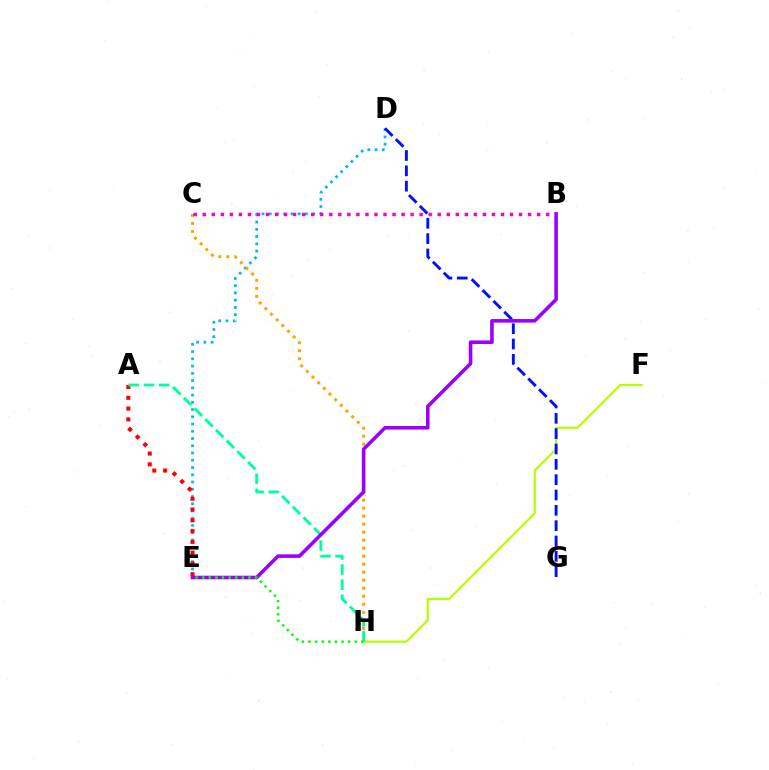{('F', 'H'): [{'color': '#b3ff00', 'line_style': 'solid', 'thickness': 1.57}], ('D', 'E'): [{'color': '#00b5ff', 'line_style': 'dotted', 'thickness': 1.97}], ('A', 'E'): [{'color': '#ff0000', 'line_style': 'dotted', 'thickness': 2.93}], ('C', 'H'): [{'color': '#ffa500', 'line_style': 'dotted', 'thickness': 2.18}], ('B', 'C'): [{'color': '#ff00bd', 'line_style': 'dotted', 'thickness': 2.46}], ('D', 'G'): [{'color': '#0010ff', 'line_style': 'dashed', 'thickness': 2.08}], ('A', 'H'): [{'color': '#00ff9d', 'line_style': 'dashed', 'thickness': 2.06}], ('B', 'E'): [{'color': '#9b00ff', 'line_style': 'solid', 'thickness': 2.58}], ('E', 'H'): [{'color': '#08ff00', 'line_style': 'dotted', 'thickness': 1.8}]}